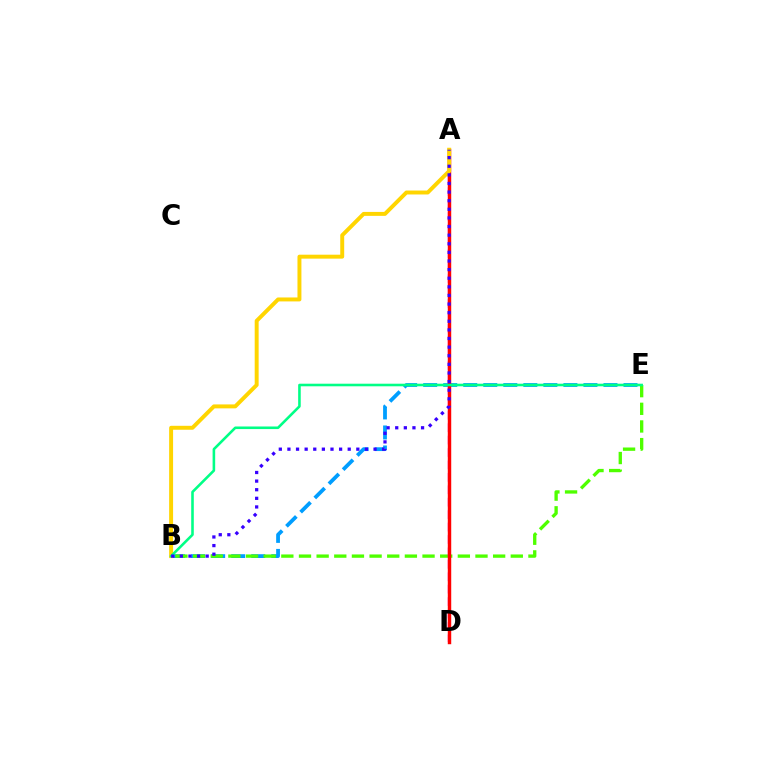{('B', 'E'): [{'color': '#009eff', 'line_style': 'dashed', 'thickness': 2.72}, {'color': '#4fff00', 'line_style': 'dashed', 'thickness': 2.4}, {'color': '#00ff86', 'line_style': 'solid', 'thickness': 1.86}], ('A', 'D'): [{'color': '#ff00ed', 'line_style': 'dashed', 'thickness': 1.69}, {'color': '#ff0000', 'line_style': 'solid', 'thickness': 2.47}], ('A', 'B'): [{'color': '#ffd500', 'line_style': 'solid', 'thickness': 2.84}, {'color': '#3700ff', 'line_style': 'dotted', 'thickness': 2.34}]}